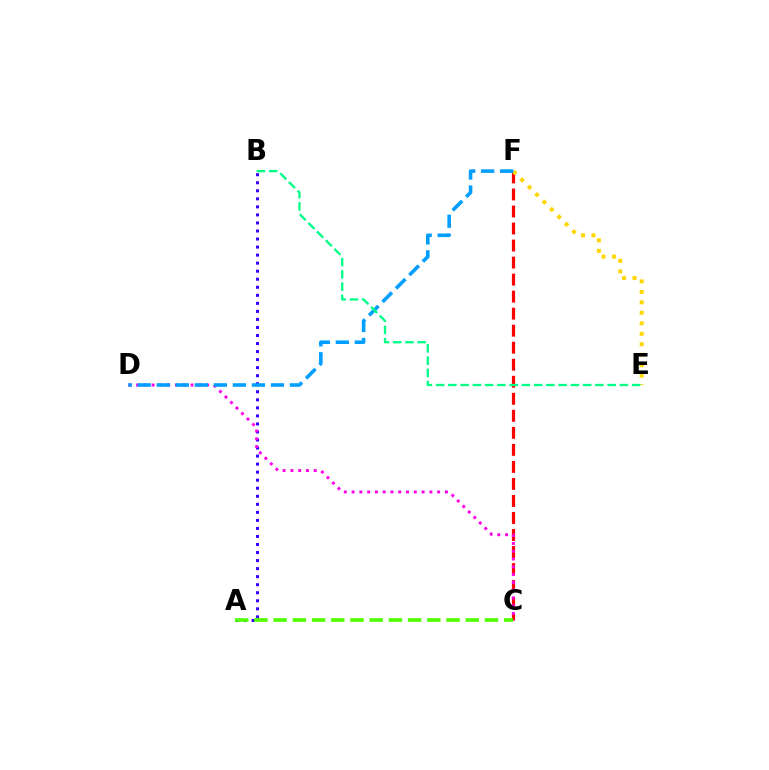{('A', 'B'): [{'color': '#3700ff', 'line_style': 'dotted', 'thickness': 2.18}], ('C', 'F'): [{'color': '#ff0000', 'line_style': 'dashed', 'thickness': 2.31}], ('E', 'F'): [{'color': '#ffd500', 'line_style': 'dotted', 'thickness': 2.85}], ('C', 'D'): [{'color': '#ff00ed', 'line_style': 'dotted', 'thickness': 2.11}], ('D', 'F'): [{'color': '#009eff', 'line_style': 'dashed', 'thickness': 2.58}], ('B', 'E'): [{'color': '#00ff86', 'line_style': 'dashed', 'thickness': 1.66}], ('A', 'C'): [{'color': '#4fff00', 'line_style': 'dashed', 'thickness': 2.61}]}